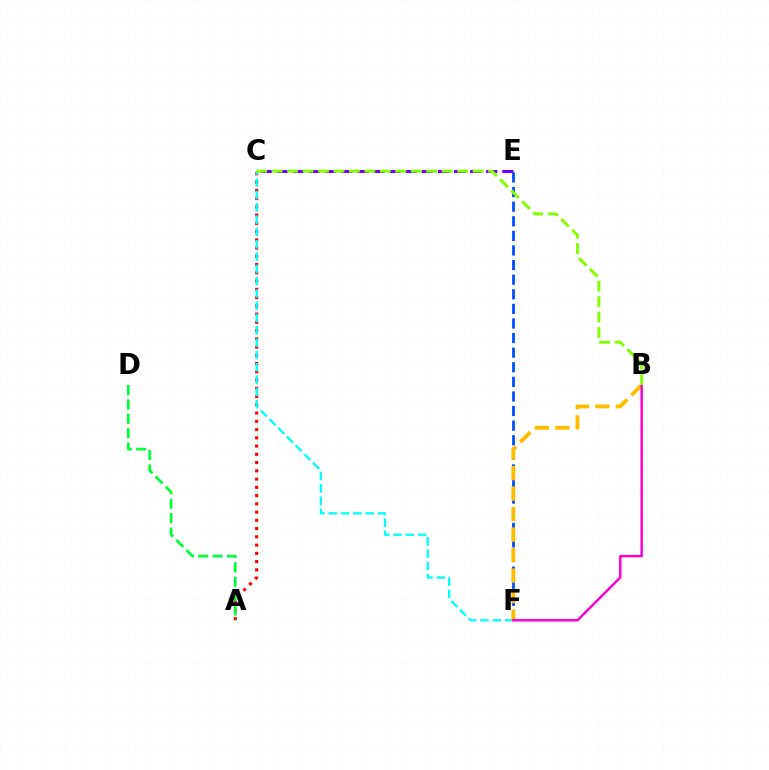{('E', 'F'): [{'color': '#004bff', 'line_style': 'dashed', 'thickness': 1.98}], ('A', 'C'): [{'color': '#ff0000', 'line_style': 'dotted', 'thickness': 2.24}], ('C', 'F'): [{'color': '#00fff6', 'line_style': 'dashed', 'thickness': 1.67}], ('A', 'D'): [{'color': '#00ff39', 'line_style': 'dashed', 'thickness': 1.96}], ('B', 'F'): [{'color': '#ffbd00', 'line_style': 'dashed', 'thickness': 2.78}, {'color': '#ff00cf', 'line_style': 'solid', 'thickness': 1.77}], ('C', 'E'): [{'color': '#7200ff', 'line_style': 'dashed', 'thickness': 2.19}], ('B', 'C'): [{'color': '#84ff00', 'line_style': 'dashed', 'thickness': 2.1}]}